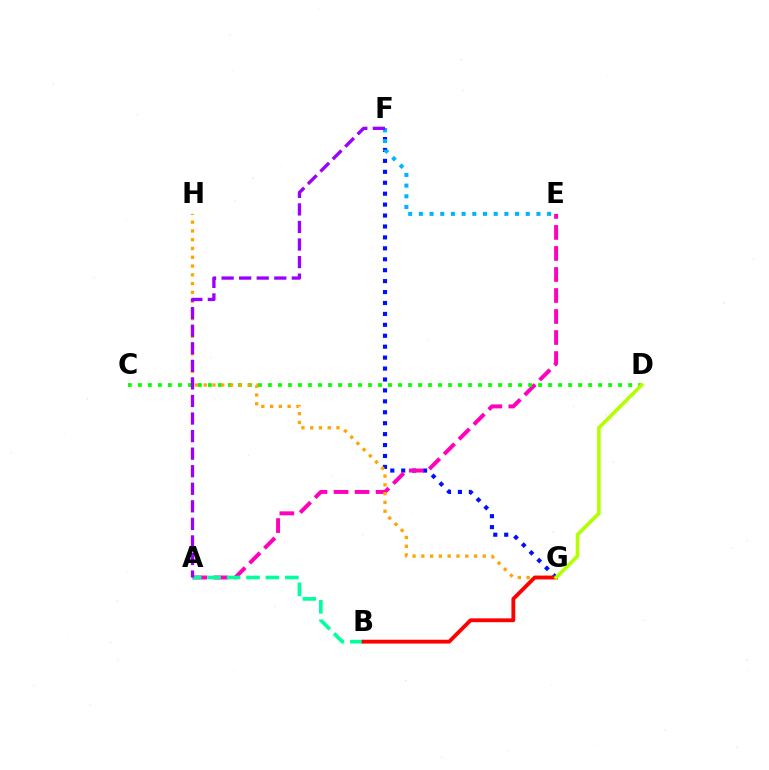{('F', 'G'): [{'color': '#0010ff', 'line_style': 'dotted', 'thickness': 2.97}], ('A', 'E'): [{'color': '#ff00bd', 'line_style': 'dashed', 'thickness': 2.86}], ('A', 'B'): [{'color': '#00ff9d', 'line_style': 'dashed', 'thickness': 2.64}], ('C', 'D'): [{'color': '#08ff00', 'line_style': 'dotted', 'thickness': 2.72}], ('G', 'H'): [{'color': '#ffa500', 'line_style': 'dotted', 'thickness': 2.39}], ('E', 'F'): [{'color': '#00b5ff', 'line_style': 'dotted', 'thickness': 2.9}], ('A', 'F'): [{'color': '#9b00ff', 'line_style': 'dashed', 'thickness': 2.39}], ('B', 'G'): [{'color': '#ff0000', 'line_style': 'solid', 'thickness': 2.76}], ('D', 'G'): [{'color': '#b3ff00', 'line_style': 'solid', 'thickness': 2.59}]}